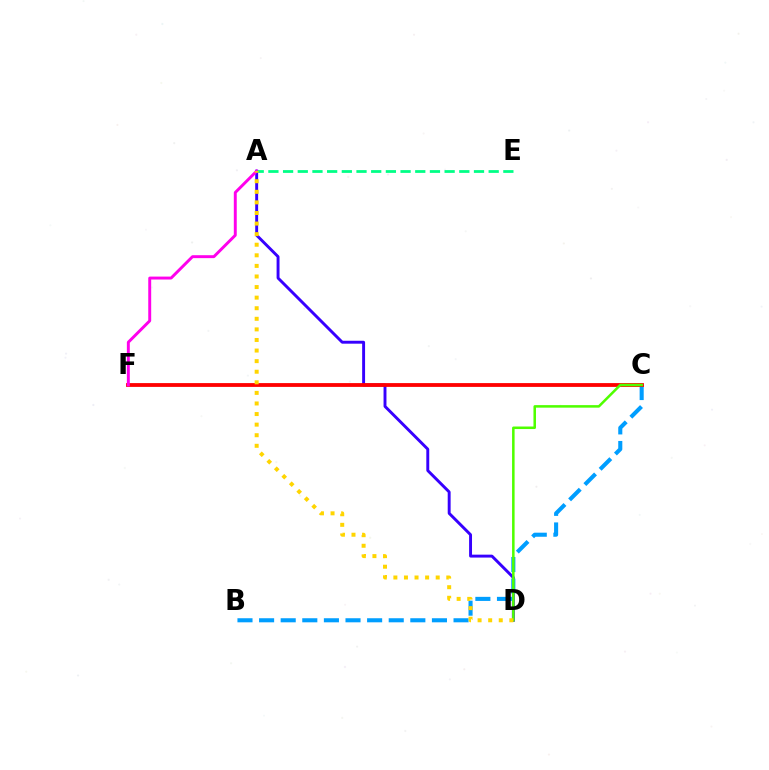{('A', 'D'): [{'color': '#3700ff', 'line_style': 'solid', 'thickness': 2.1}, {'color': '#ffd500', 'line_style': 'dotted', 'thickness': 2.88}], ('B', 'C'): [{'color': '#009eff', 'line_style': 'dashed', 'thickness': 2.94}], ('C', 'F'): [{'color': '#ff0000', 'line_style': 'solid', 'thickness': 2.74}], ('C', 'D'): [{'color': '#4fff00', 'line_style': 'solid', 'thickness': 1.82}], ('A', 'F'): [{'color': '#ff00ed', 'line_style': 'solid', 'thickness': 2.11}], ('A', 'E'): [{'color': '#00ff86', 'line_style': 'dashed', 'thickness': 2.0}]}